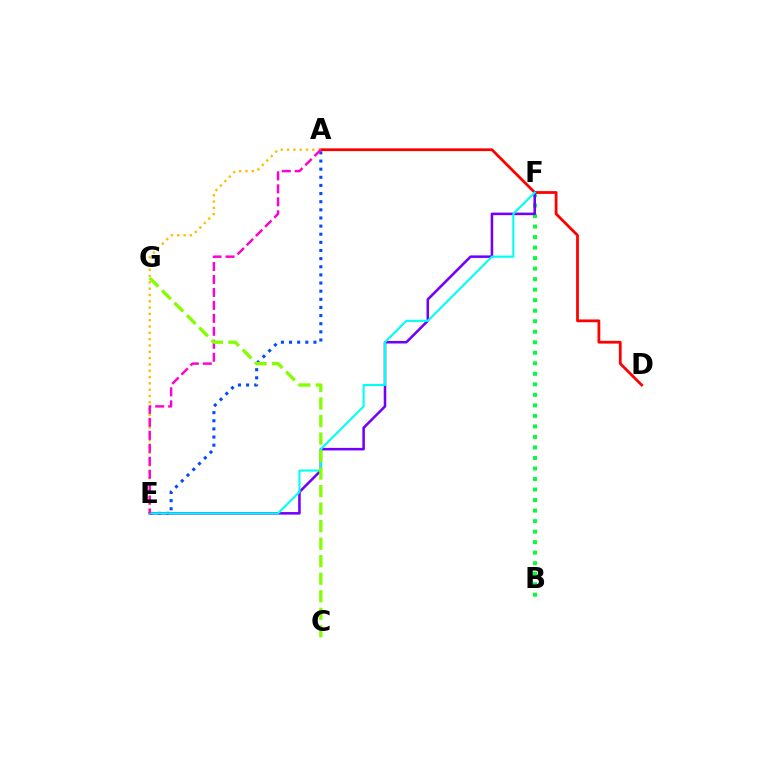{('B', 'F'): [{'color': '#00ff39', 'line_style': 'dotted', 'thickness': 2.86}], ('A', 'E'): [{'color': '#004bff', 'line_style': 'dotted', 'thickness': 2.21}, {'color': '#ffbd00', 'line_style': 'dotted', 'thickness': 1.71}, {'color': '#ff00cf', 'line_style': 'dashed', 'thickness': 1.76}], ('A', 'D'): [{'color': '#ff0000', 'line_style': 'solid', 'thickness': 1.99}], ('E', 'F'): [{'color': '#7200ff', 'line_style': 'solid', 'thickness': 1.84}, {'color': '#00fff6', 'line_style': 'solid', 'thickness': 1.51}], ('C', 'G'): [{'color': '#84ff00', 'line_style': 'dashed', 'thickness': 2.38}]}